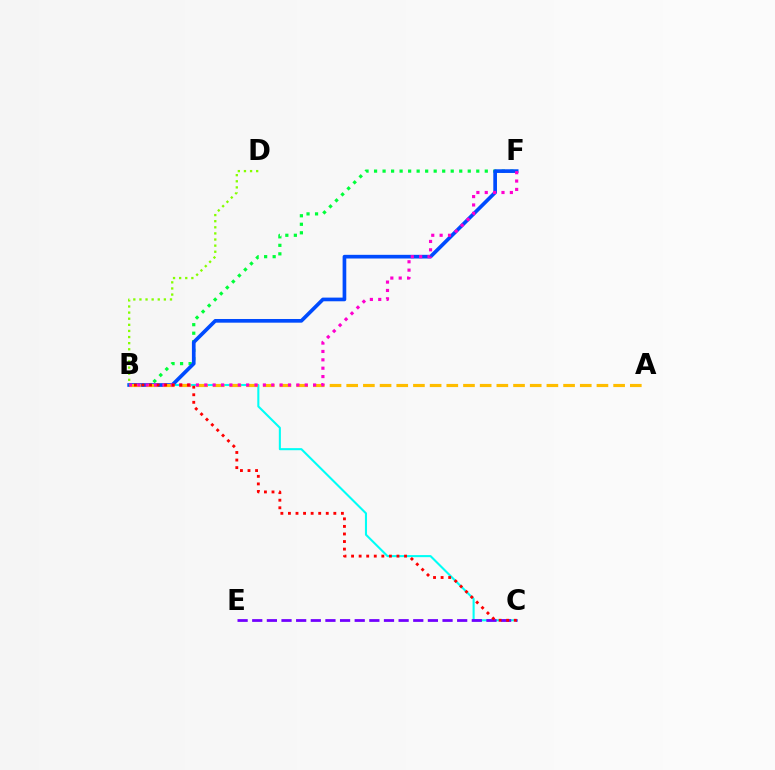{('B', 'C'): [{'color': '#00fff6', 'line_style': 'solid', 'thickness': 1.5}, {'color': '#ff0000', 'line_style': 'dotted', 'thickness': 2.06}], ('C', 'E'): [{'color': '#7200ff', 'line_style': 'dashed', 'thickness': 1.99}], ('B', 'F'): [{'color': '#00ff39', 'line_style': 'dotted', 'thickness': 2.31}, {'color': '#004bff', 'line_style': 'solid', 'thickness': 2.65}, {'color': '#ff00cf', 'line_style': 'dotted', 'thickness': 2.27}], ('A', 'B'): [{'color': '#ffbd00', 'line_style': 'dashed', 'thickness': 2.27}], ('B', 'D'): [{'color': '#84ff00', 'line_style': 'dotted', 'thickness': 1.66}]}